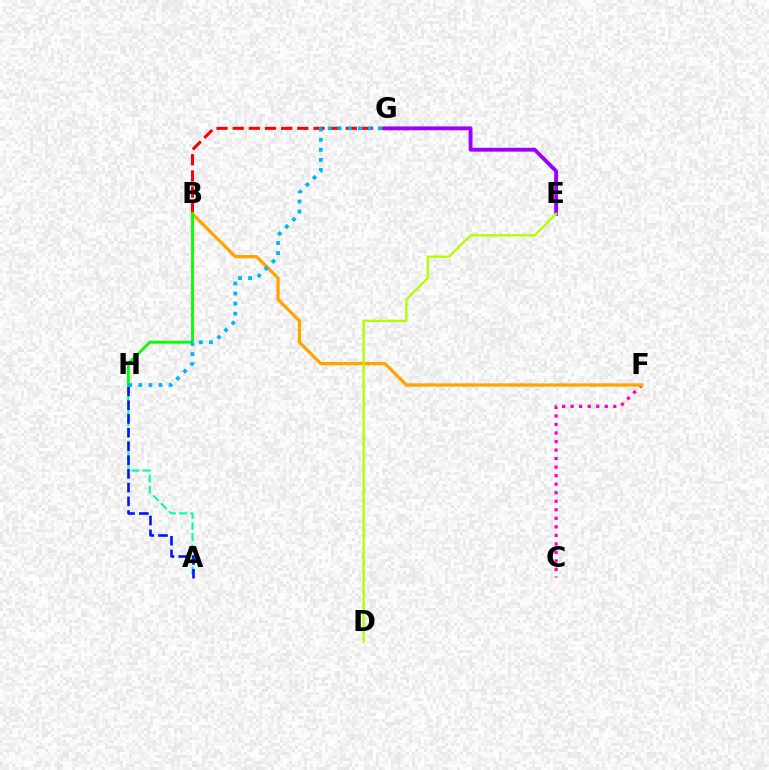{('B', 'G'): [{'color': '#ff0000', 'line_style': 'dashed', 'thickness': 2.19}], ('E', 'G'): [{'color': '#9b00ff', 'line_style': 'solid', 'thickness': 2.78}], ('C', 'F'): [{'color': '#ff00bd', 'line_style': 'dotted', 'thickness': 2.32}], ('A', 'H'): [{'color': '#00ff9d', 'line_style': 'dashed', 'thickness': 1.51}, {'color': '#0010ff', 'line_style': 'dashed', 'thickness': 1.87}], ('B', 'F'): [{'color': '#ffa500', 'line_style': 'solid', 'thickness': 2.38}], ('D', 'E'): [{'color': '#b3ff00', 'line_style': 'solid', 'thickness': 1.69}], ('B', 'H'): [{'color': '#08ff00', 'line_style': 'solid', 'thickness': 2.07}], ('G', 'H'): [{'color': '#00b5ff', 'line_style': 'dotted', 'thickness': 2.74}]}